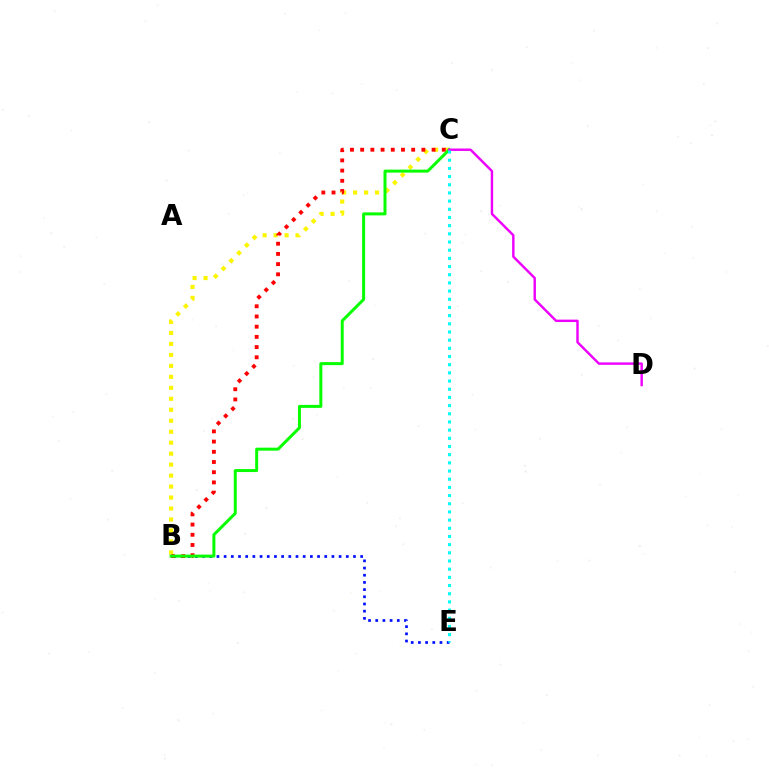{('B', 'E'): [{'color': '#0010ff', 'line_style': 'dotted', 'thickness': 1.95}], ('B', 'C'): [{'color': '#fcf500', 'line_style': 'dotted', 'thickness': 2.98}, {'color': '#ff0000', 'line_style': 'dotted', 'thickness': 2.77}, {'color': '#08ff00', 'line_style': 'solid', 'thickness': 2.15}], ('C', 'D'): [{'color': '#ee00ff', 'line_style': 'solid', 'thickness': 1.74}], ('C', 'E'): [{'color': '#00fff6', 'line_style': 'dotted', 'thickness': 2.22}]}